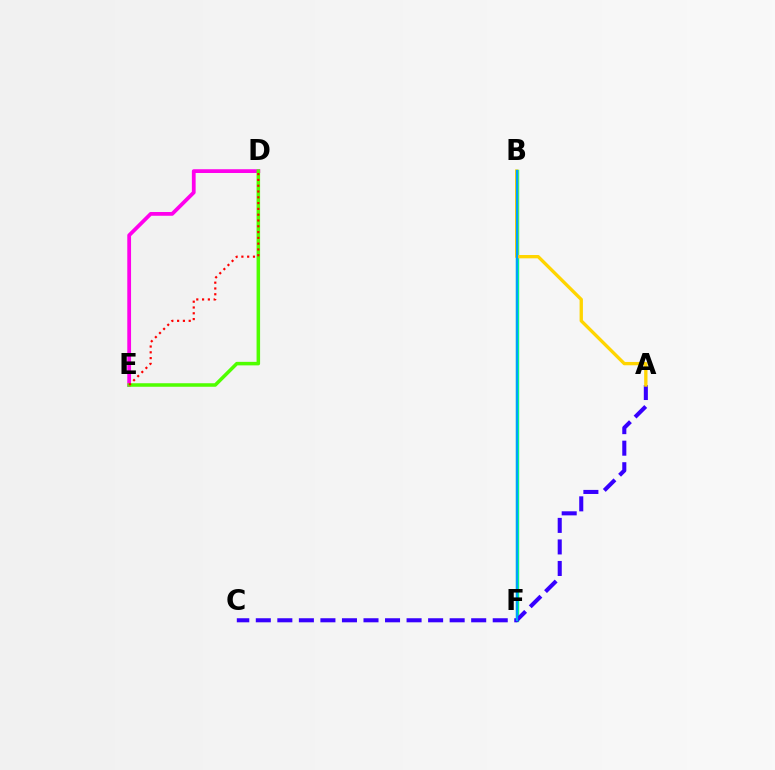{('B', 'F'): [{'color': '#00ff86', 'line_style': 'solid', 'thickness': 2.45}, {'color': '#009eff', 'line_style': 'solid', 'thickness': 1.6}], ('A', 'C'): [{'color': '#3700ff', 'line_style': 'dashed', 'thickness': 2.93}], ('D', 'E'): [{'color': '#ff00ed', 'line_style': 'solid', 'thickness': 2.71}, {'color': '#4fff00', 'line_style': 'solid', 'thickness': 2.54}, {'color': '#ff0000', 'line_style': 'dotted', 'thickness': 1.57}], ('A', 'B'): [{'color': '#ffd500', 'line_style': 'solid', 'thickness': 2.4}]}